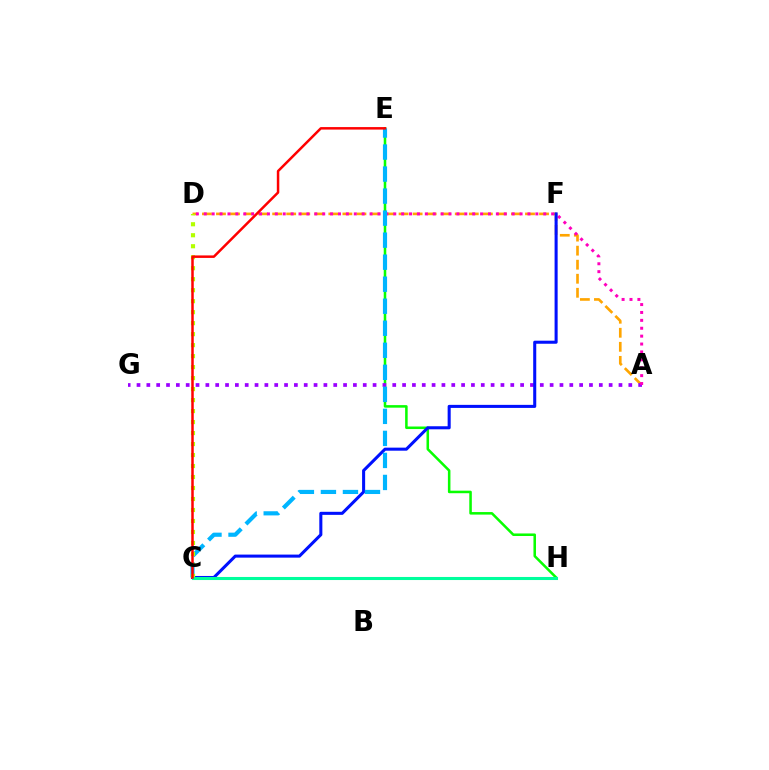{('E', 'H'): [{'color': '#08ff00', 'line_style': 'solid', 'thickness': 1.83}], ('A', 'D'): [{'color': '#ffa500', 'line_style': 'dashed', 'thickness': 1.91}, {'color': '#ff00bd', 'line_style': 'dotted', 'thickness': 2.14}], ('A', 'G'): [{'color': '#9b00ff', 'line_style': 'dotted', 'thickness': 2.67}], ('C', 'F'): [{'color': '#0010ff', 'line_style': 'solid', 'thickness': 2.2}], ('C', 'E'): [{'color': '#00b5ff', 'line_style': 'dashed', 'thickness': 2.99}, {'color': '#ff0000', 'line_style': 'solid', 'thickness': 1.8}], ('C', 'D'): [{'color': '#b3ff00', 'line_style': 'dotted', 'thickness': 2.99}], ('C', 'H'): [{'color': '#00ff9d', 'line_style': 'solid', 'thickness': 2.21}]}